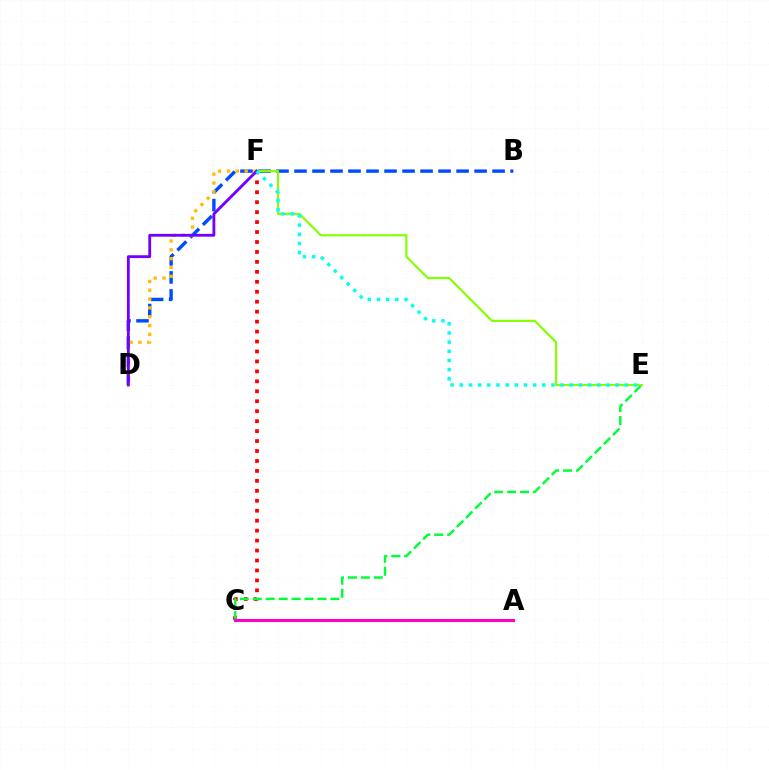{('B', 'D'): [{'color': '#004bff', 'line_style': 'dashed', 'thickness': 2.45}], ('C', 'F'): [{'color': '#ff0000', 'line_style': 'dotted', 'thickness': 2.7}], ('C', 'E'): [{'color': '#00ff39', 'line_style': 'dashed', 'thickness': 1.76}], ('D', 'F'): [{'color': '#ffbd00', 'line_style': 'dotted', 'thickness': 2.4}, {'color': '#7200ff', 'line_style': 'solid', 'thickness': 2.04}], ('A', 'C'): [{'color': '#ff00cf', 'line_style': 'solid', 'thickness': 2.19}], ('E', 'F'): [{'color': '#84ff00', 'line_style': 'solid', 'thickness': 1.55}, {'color': '#00fff6', 'line_style': 'dotted', 'thickness': 2.49}]}